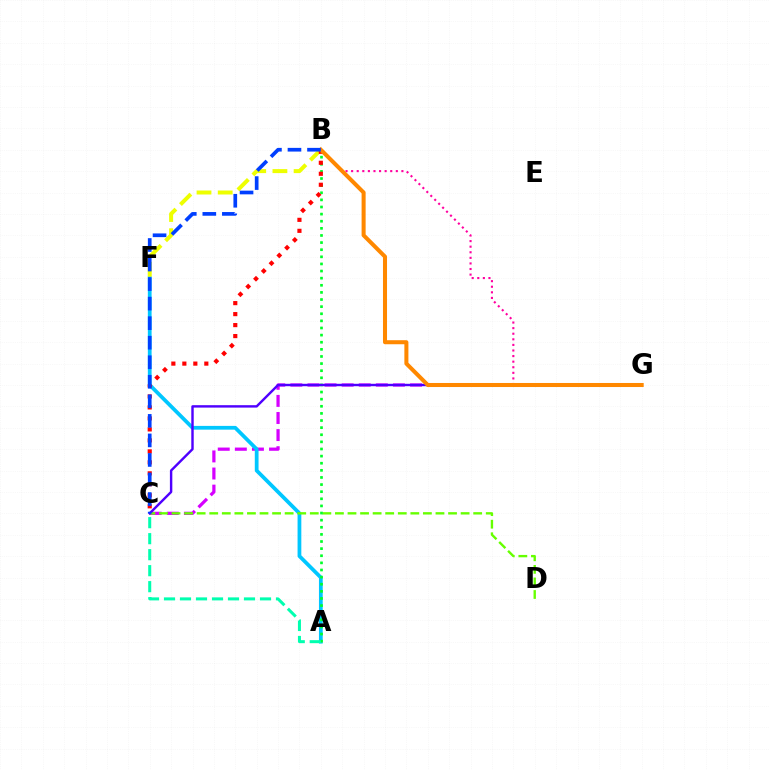{('C', 'G'): [{'color': '#d600ff', 'line_style': 'dashed', 'thickness': 2.32}, {'color': '#4f00ff', 'line_style': 'solid', 'thickness': 1.74}], ('A', 'F'): [{'color': '#00c7ff', 'line_style': 'solid', 'thickness': 2.7}], ('C', 'D'): [{'color': '#66ff00', 'line_style': 'dashed', 'thickness': 1.71}], ('B', 'F'): [{'color': '#eeff00', 'line_style': 'dashed', 'thickness': 2.88}], ('A', 'B'): [{'color': '#00ff27', 'line_style': 'dotted', 'thickness': 1.93}], ('A', 'C'): [{'color': '#00ffaf', 'line_style': 'dashed', 'thickness': 2.17}], ('B', 'G'): [{'color': '#ff00a0', 'line_style': 'dotted', 'thickness': 1.52}, {'color': '#ff8800', 'line_style': 'solid', 'thickness': 2.91}], ('B', 'C'): [{'color': '#ff0000', 'line_style': 'dotted', 'thickness': 2.99}, {'color': '#003fff', 'line_style': 'dashed', 'thickness': 2.65}]}